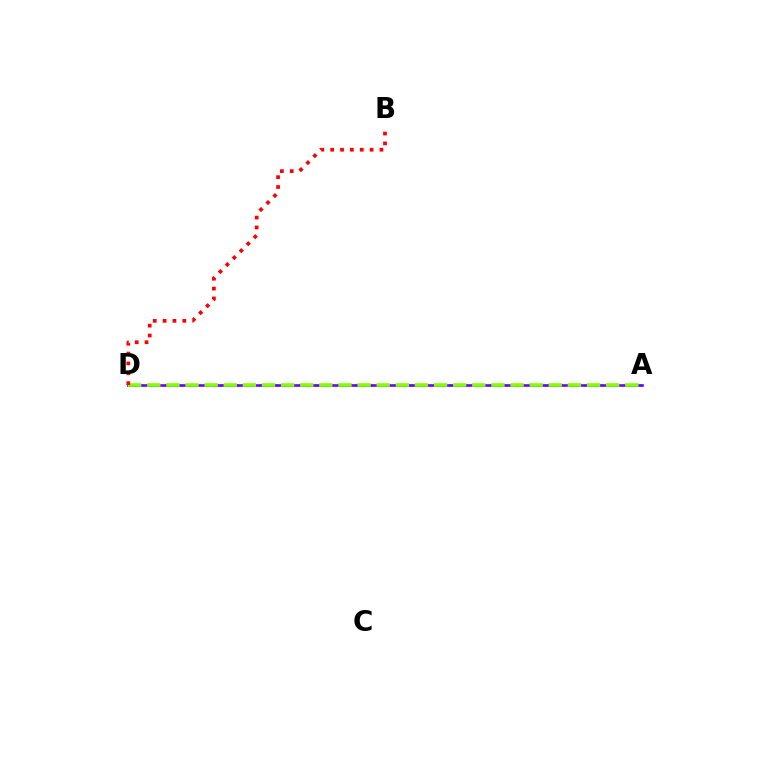{('A', 'D'): [{'color': '#00fff6', 'line_style': 'dotted', 'thickness': 2.15}, {'color': '#7200ff', 'line_style': 'solid', 'thickness': 1.9}, {'color': '#84ff00', 'line_style': 'dashed', 'thickness': 2.6}], ('B', 'D'): [{'color': '#ff0000', 'line_style': 'dotted', 'thickness': 2.68}]}